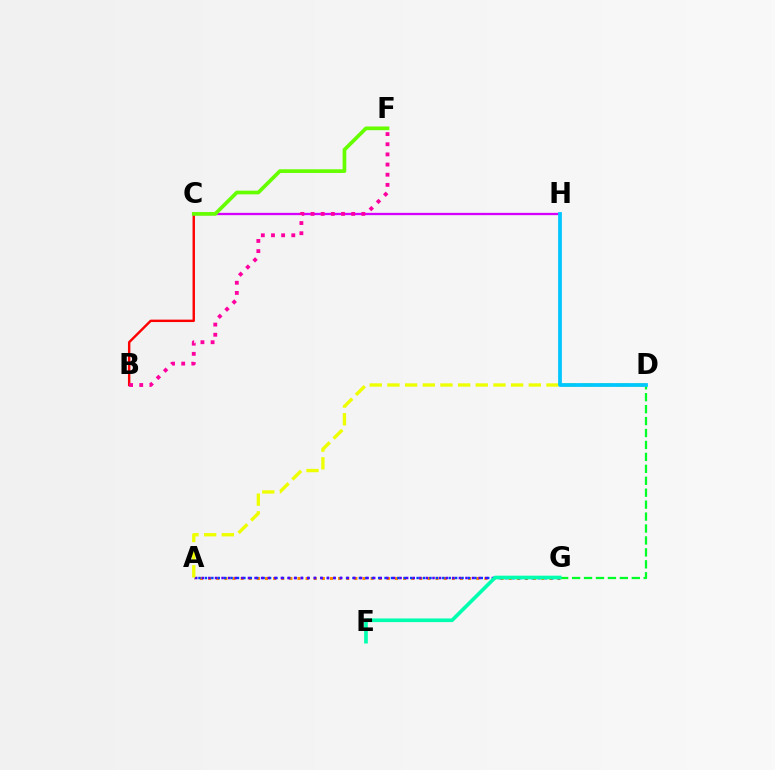{('A', 'G'): [{'color': '#ff8800', 'line_style': 'dotted', 'thickness': 2.21}, {'color': '#003fff', 'line_style': 'dotted', 'thickness': 1.74}, {'color': '#4f00ff', 'line_style': 'dotted', 'thickness': 1.79}], ('B', 'C'): [{'color': '#ff0000', 'line_style': 'solid', 'thickness': 1.74}], ('A', 'D'): [{'color': '#eeff00', 'line_style': 'dashed', 'thickness': 2.4}], ('C', 'H'): [{'color': '#d600ff', 'line_style': 'solid', 'thickness': 1.65}], ('D', 'G'): [{'color': '#00ff27', 'line_style': 'dashed', 'thickness': 1.62}], ('E', 'G'): [{'color': '#00ffaf', 'line_style': 'solid', 'thickness': 2.63}], ('C', 'F'): [{'color': '#66ff00', 'line_style': 'solid', 'thickness': 2.67}], ('B', 'F'): [{'color': '#ff00a0', 'line_style': 'dotted', 'thickness': 2.76}], ('D', 'H'): [{'color': '#00c7ff', 'line_style': 'solid', 'thickness': 2.71}]}